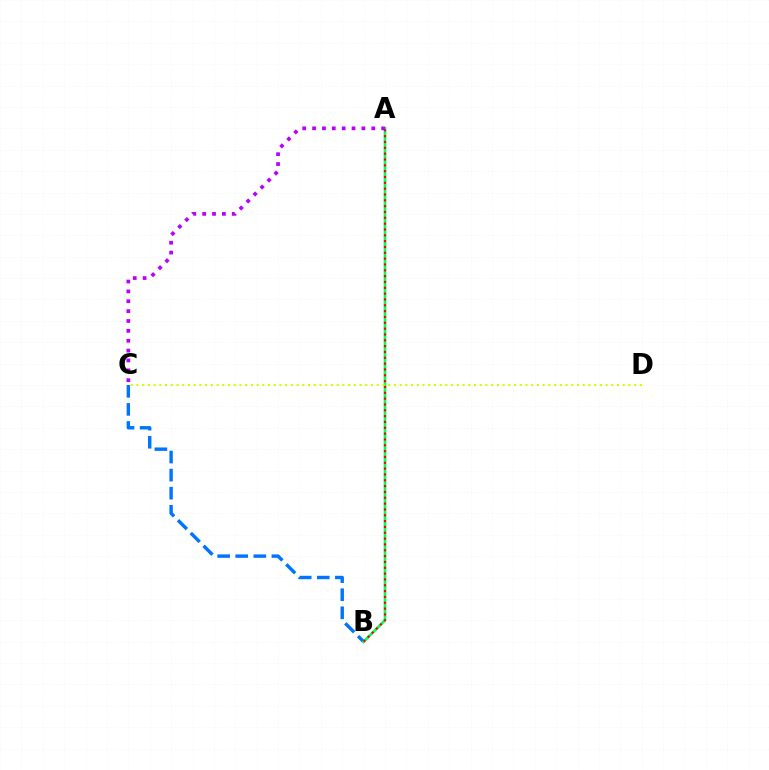{('B', 'C'): [{'color': '#0074ff', 'line_style': 'dashed', 'thickness': 2.46}], ('A', 'B'): [{'color': '#00ff5c', 'line_style': 'solid', 'thickness': 1.95}, {'color': '#ff0000', 'line_style': 'dotted', 'thickness': 1.58}], ('A', 'C'): [{'color': '#b900ff', 'line_style': 'dotted', 'thickness': 2.68}], ('C', 'D'): [{'color': '#d1ff00', 'line_style': 'dotted', 'thickness': 1.55}]}